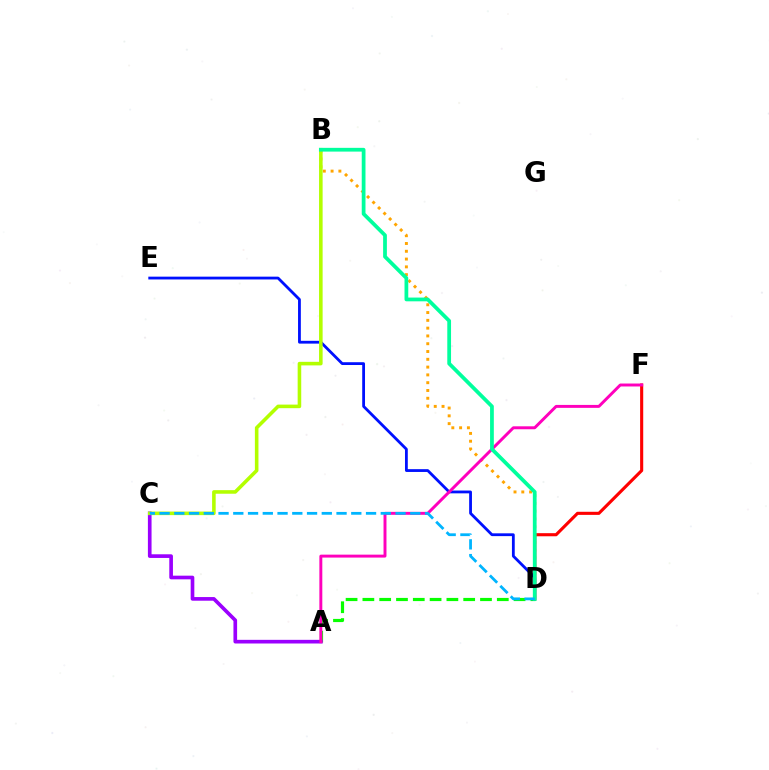{('D', 'F'): [{'color': '#ff0000', 'line_style': 'solid', 'thickness': 2.23}], ('D', 'E'): [{'color': '#0010ff', 'line_style': 'solid', 'thickness': 2.02}], ('B', 'D'): [{'color': '#ffa500', 'line_style': 'dotted', 'thickness': 2.12}, {'color': '#00ff9d', 'line_style': 'solid', 'thickness': 2.7}], ('A', 'D'): [{'color': '#08ff00', 'line_style': 'dashed', 'thickness': 2.28}], ('A', 'C'): [{'color': '#9b00ff', 'line_style': 'solid', 'thickness': 2.63}], ('B', 'C'): [{'color': '#b3ff00', 'line_style': 'solid', 'thickness': 2.57}], ('A', 'F'): [{'color': '#ff00bd', 'line_style': 'solid', 'thickness': 2.12}], ('C', 'D'): [{'color': '#00b5ff', 'line_style': 'dashed', 'thickness': 2.0}]}